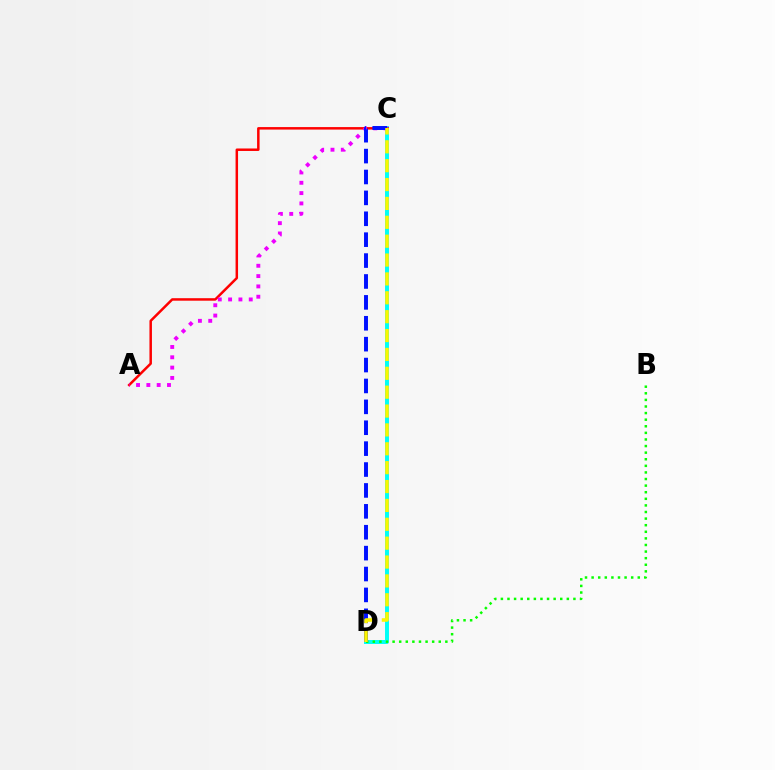{('C', 'D'): [{'color': '#00fff6', 'line_style': 'solid', 'thickness': 2.85}, {'color': '#0010ff', 'line_style': 'dashed', 'thickness': 2.84}, {'color': '#fcf500', 'line_style': 'dashed', 'thickness': 2.56}], ('A', 'C'): [{'color': '#ff0000', 'line_style': 'solid', 'thickness': 1.8}, {'color': '#ee00ff', 'line_style': 'dotted', 'thickness': 2.8}], ('B', 'D'): [{'color': '#08ff00', 'line_style': 'dotted', 'thickness': 1.79}]}